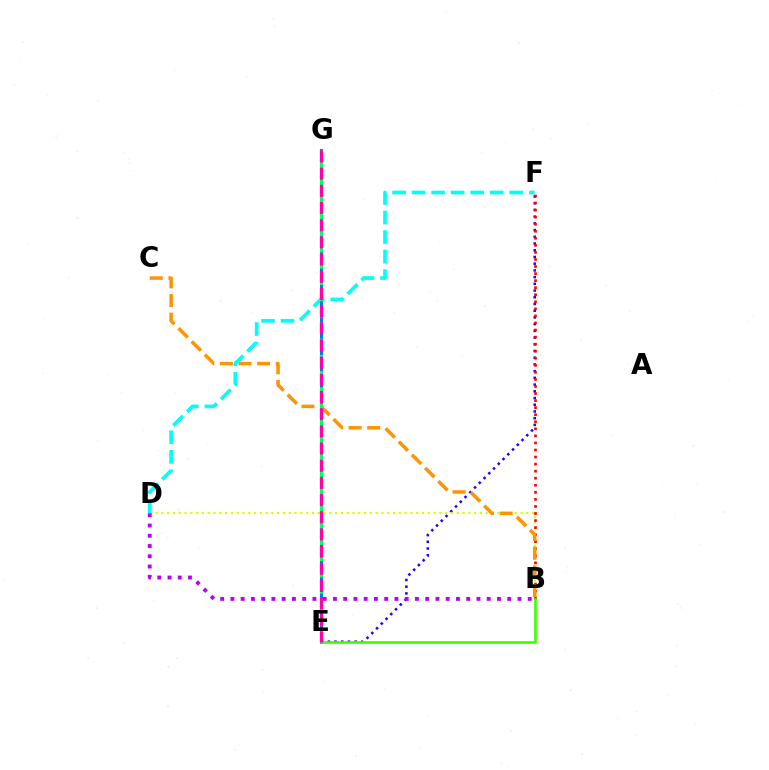{('E', 'F'): [{'color': '#2500ff', 'line_style': 'dotted', 'thickness': 1.83}], ('B', 'D'): [{'color': '#d1ff00', 'line_style': 'dotted', 'thickness': 1.57}, {'color': '#b900ff', 'line_style': 'dotted', 'thickness': 2.79}], ('B', 'F'): [{'color': '#ff0000', 'line_style': 'dotted', 'thickness': 1.92}], ('B', 'C'): [{'color': '#ff9400', 'line_style': 'dashed', 'thickness': 2.53}], ('D', 'F'): [{'color': '#00fff6', 'line_style': 'dashed', 'thickness': 2.65}], ('E', 'G'): [{'color': '#0074ff', 'line_style': 'solid', 'thickness': 2.19}, {'color': '#00ff5c', 'line_style': 'dashed', 'thickness': 2.21}, {'color': '#ff00ac', 'line_style': 'dashed', 'thickness': 2.33}], ('B', 'E'): [{'color': '#3dff00', 'line_style': 'solid', 'thickness': 1.89}]}